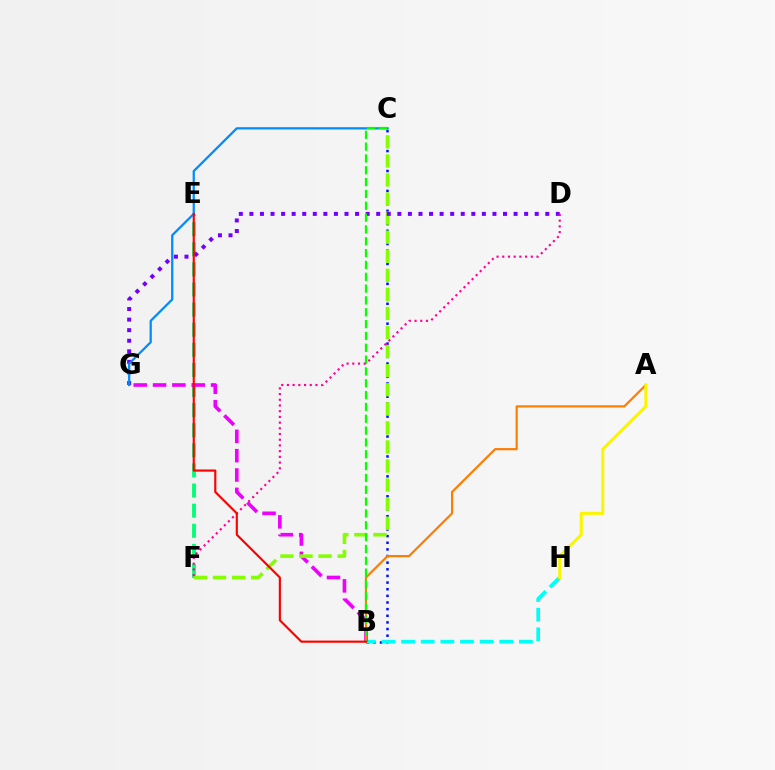{('B', 'C'): [{'color': '#0010ff', 'line_style': 'dotted', 'thickness': 1.8}, {'color': '#08ff00', 'line_style': 'dashed', 'thickness': 1.61}], ('E', 'F'): [{'color': '#00ff74', 'line_style': 'dashed', 'thickness': 2.73}], ('B', 'H'): [{'color': '#00fff6', 'line_style': 'dashed', 'thickness': 2.67}], ('B', 'G'): [{'color': '#ee00ff', 'line_style': 'dashed', 'thickness': 2.63}], ('C', 'F'): [{'color': '#84ff00', 'line_style': 'dashed', 'thickness': 2.59}], ('A', 'B'): [{'color': '#ff7c00', 'line_style': 'solid', 'thickness': 1.56}], ('D', 'G'): [{'color': '#7200ff', 'line_style': 'dotted', 'thickness': 2.87}], ('C', 'G'): [{'color': '#008cff', 'line_style': 'solid', 'thickness': 1.63}], ('A', 'H'): [{'color': '#fcf500', 'line_style': 'solid', 'thickness': 2.19}], ('D', 'F'): [{'color': '#ff0094', 'line_style': 'dotted', 'thickness': 1.55}], ('B', 'E'): [{'color': '#ff0000', 'line_style': 'solid', 'thickness': 1.55}]}